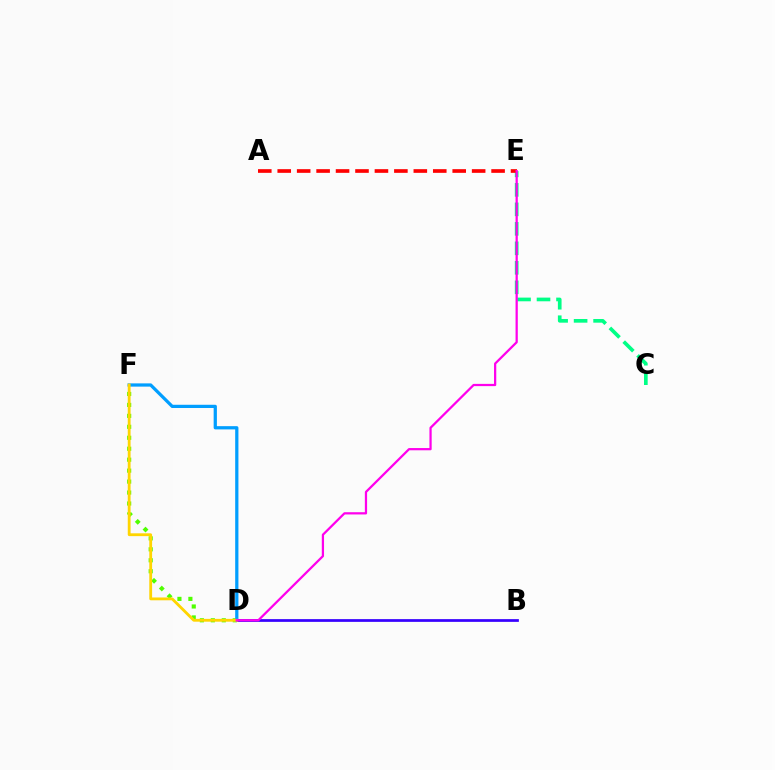{('C', 'E'): [{'color': '#00ff86', 'line_style': 'dashed', 'thickness': 2.65}], ('D', 'F'): [{'color': '#4fff00', 'line_style': 'dotted', 'thickness': 2.98}, {'color': '#009eff', 'line_style': 'solid', 'thickness': 2.33}, {'color': '#ffd500', 'line_style': 'solid', 'thickness': 2.03}], ('A', 'E'): [{'color': '#ff0000', 'line_style': 'dashed', 'thickness': 2.64}], ('B', 'D'): [{'color': '#3700ff', 'line_style': 'solid', 'thickness': 1.97}], ('D', 'E'): [{'color': '#ff00ed', 'line_style': 'solid', 'thickness': 1.61}]}